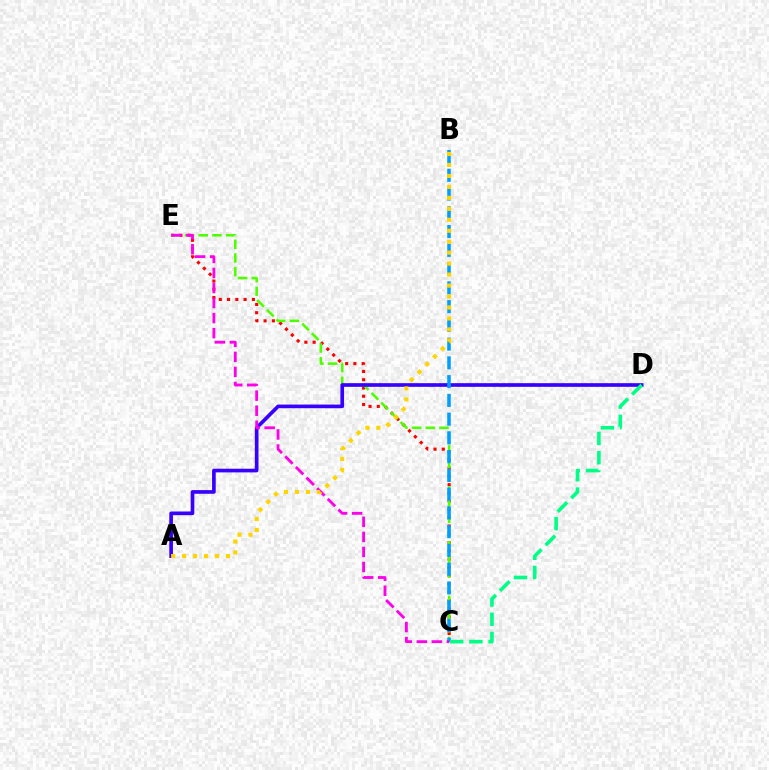{('C', 'E'): [{'color': '#ff0000', 'line_style': 'dotted', 'thickness': 2.25}, {'color': '#4fff00', 'line_style': 'dashed', 'thickness': 1.86}, {'color': '#ff00ed', 'line_style': 'dashed', 'thickness': 2.04}], ('A', 'D'): [{'color': '#3700ff', 'line_style': 'solid', 'thickness': 2.64}], ('B', 'C'): [{'color': '#009eff', 'line_style': 'dashed', 'thickness': 2.55}], ('C', 'D'): [{'color': '#00ff86', 'line_style': 'dashed', 'thickness': 2.61}], ('A', 'B'): [{'color': '#ffd500', 'line_style': 'dotted', 'thickness': 2.98}]}